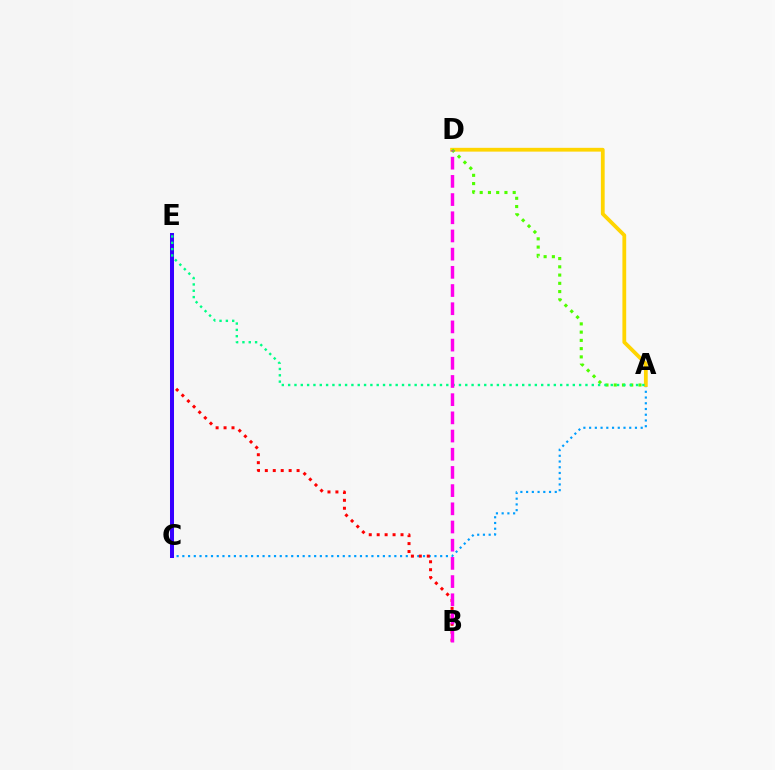{('A', 'C'): [{'color': '#009eff', 'line_style': 'dotted', 'thickness': 1.56}], ('B', 'E'): [{'color': '#ff0000', 'line_style': 'dotted', 'thickness': 2.16}], ('C', 'E'): [{'color': '#3700ff', 'line_style': 'solid', 'thickness': 2.89}], ('A', 'D'): [{'color': '#ffd500', 'line_style': 'solid', 'thickness': 2.73}, {'color': '#4fff00', 'line_style': 'dotted', 'thickness': 2.24}], ('A', 'E'): [{'color': '#00ff86', 'line_style': 'dotted', 'thickness': 1.72}], ('B', 'D'): [{'color': '#ff00ed', 'line_style': 'dashed', 'thickness': 2.47}]}